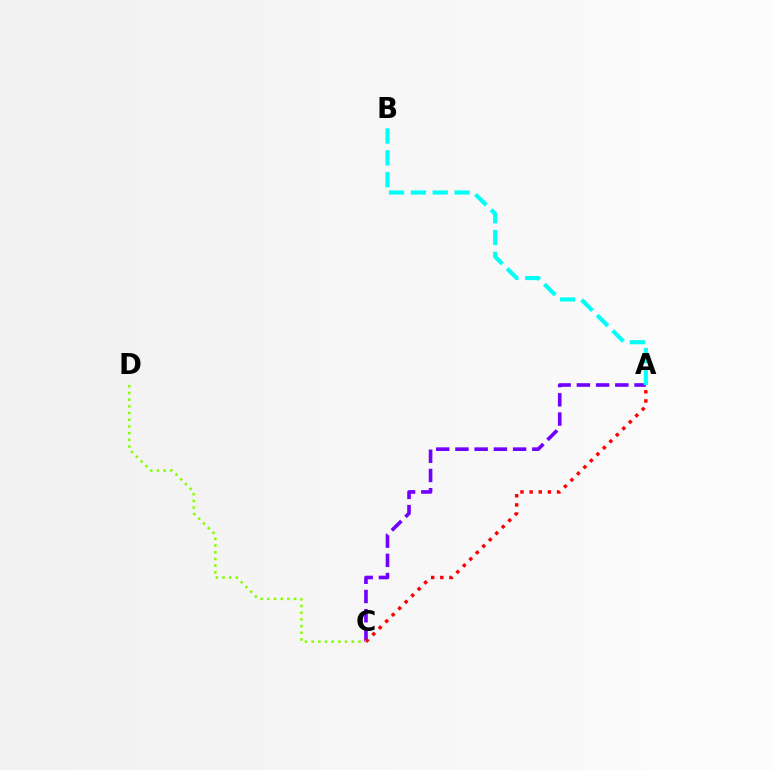{('A', 'C'): [{'color': '#7200ff', 'line_style': 'dashed', 'thickness': 2.61}, {'color': '#ff0000', 'line_style': 'dotted', 'thickness': 2.48}], ('C', 'D'): [{'color': '#84ff00', 'line_style': 'dotted', 'thickness': 1.82}], ('A', 'B'): [{'color': '#00fff6', 'line_style': 'dashed', 'thickness': 2.97}]}